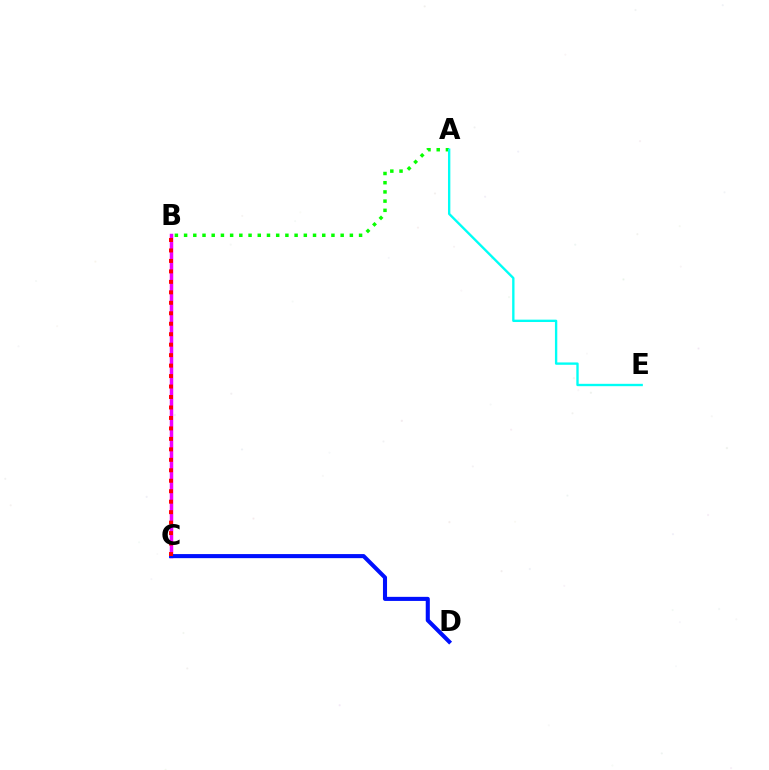{('A', 'B'): [{'color': '#08ff00', 'line_style': 'dotted', 'thickness': 2.5}], ('B', 'C'): [{'color': '#fcf500', 'line_style': 'solid', 'thickness': 2.12}, {'color': '#ee00ff', 'line_style': 'solid', 'thickness': 2.5}, {'color': '#ff0000', 'line_style': 'dotted', 'thickness': 2.84}], ('C', 'D'): [{'color': '#0010ff', 'line_style': 'solid', 'thickness': 2.93}], ('A', 'E'): [{'color': '#00fff6', 'line_style': 'solid', 'thickness': 1.7}]}